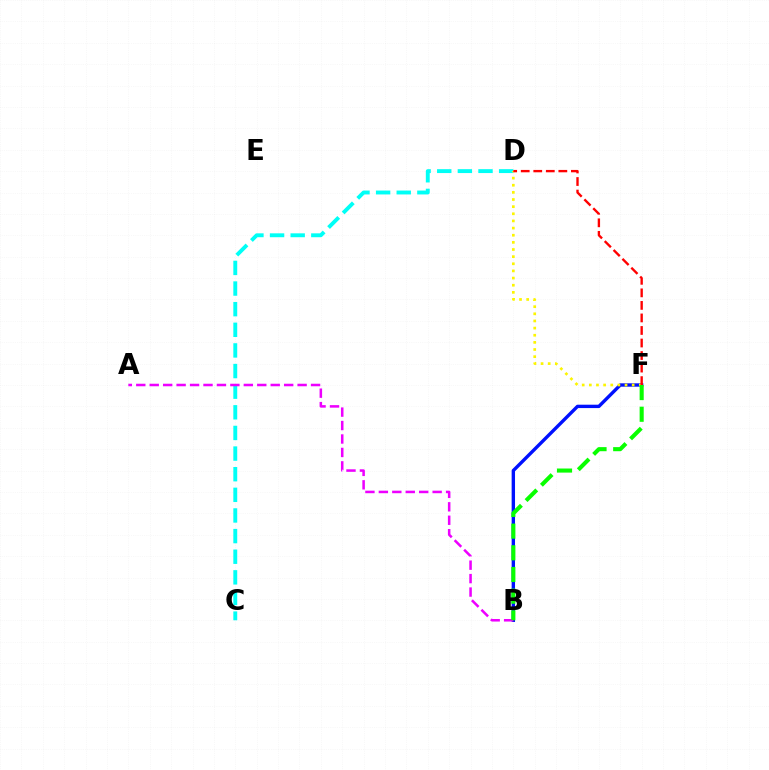{('C', 'D'): [{'color': '#00fff6', 'line_style': 'dashed', 'thickness': 2.8}], ('B', 'F'): [{'color': '#0010ff', 'line_style': 'solid', 'thickness': 2.43}, {'color': '#08ff00', 'line_style': 'dashed', 'thickness': 2.94}], ('A', 'B'): [{'color': '#ee00ff', 'line_style': 'dashed', 'thickness': 1.83}], ('D', 'F'): [{'color': '#fcf500', 'line_style': 'dotted', 'thickness': 1.94}, {'color': '#ff0000', 'line_style': 'dashed', 'thickness': 1.7}]}